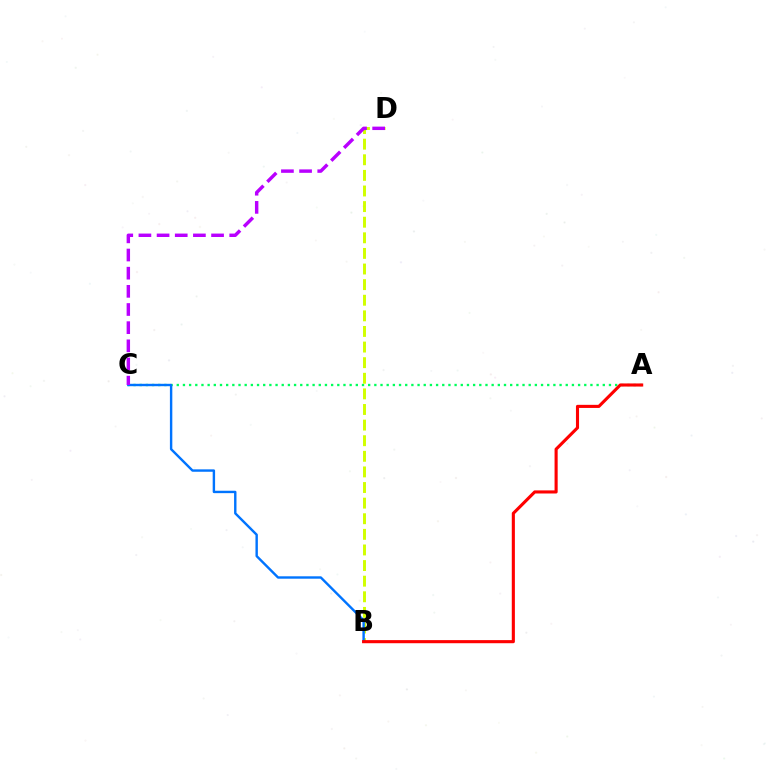{('A', 'C'): [{'color': '#00ff5c', 'line_style': 'dotted', 'thickness': 1.68}], ('B', 'D'): [{'color': '#d1ff00', 'line_style': 'dashed', 'thickness': 2.12}], ('B', 'C'): [{'color': '#0074ff', 'line_style': 'solid', 'thickness': 1.73}], ('A', 'B'): [{'color': '#ff0000', 'line_style': 'solid', 'thickness': 2.23}], ('C', 'D'): [{'color': '#b900ff', 'line_style': 'dashed', 'thickness': 2.47}]}